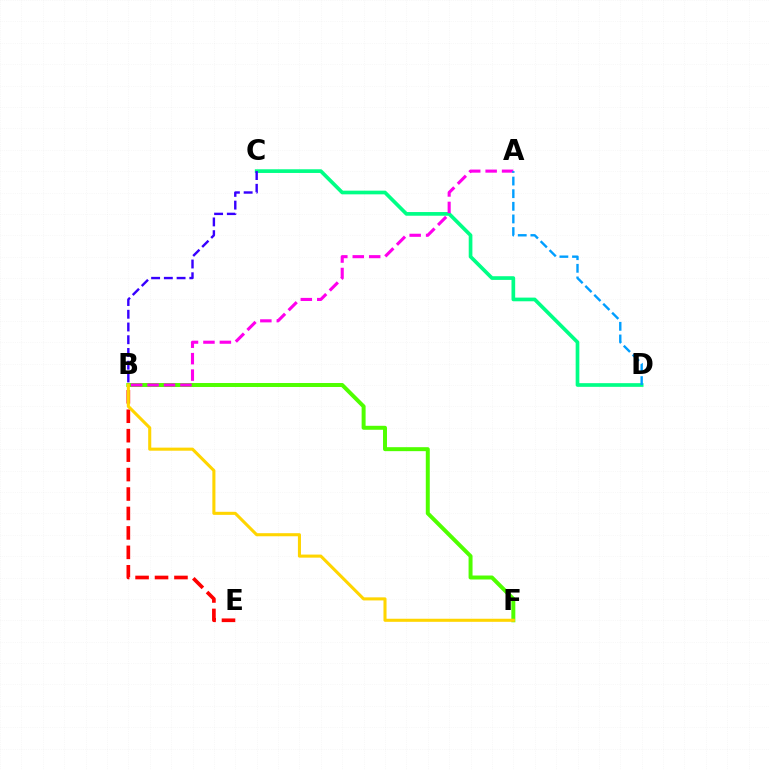{('C', 'D'): [{'color': '#00ff86', 'line_style': 'solid', 'thickness': 2.65}], ('B', 'E'): [{'color': '#ff0000', 'line_style': 'dashed', 'thickness': 2.64}], ('B', 'F'): [{'color': '#4fff00', 'line_style': 'solid', 'thickness': 2.86}, {'color': '#ffd500', 'line_style': 'solid', 'thickness': 2.21}], ('A', 'B'): [{'color': '#ff00ed', 'line_style': 'dashed', 'thickness': 2.23}], ('B', 'C'): [{'color': '#3700ff', 'line_style': 'dashed', 'thickness': 1.73}], ('A', 'D'): [{'color': '#009eff', 'line_style': 'dashed', 'thickness': 1.72}]}